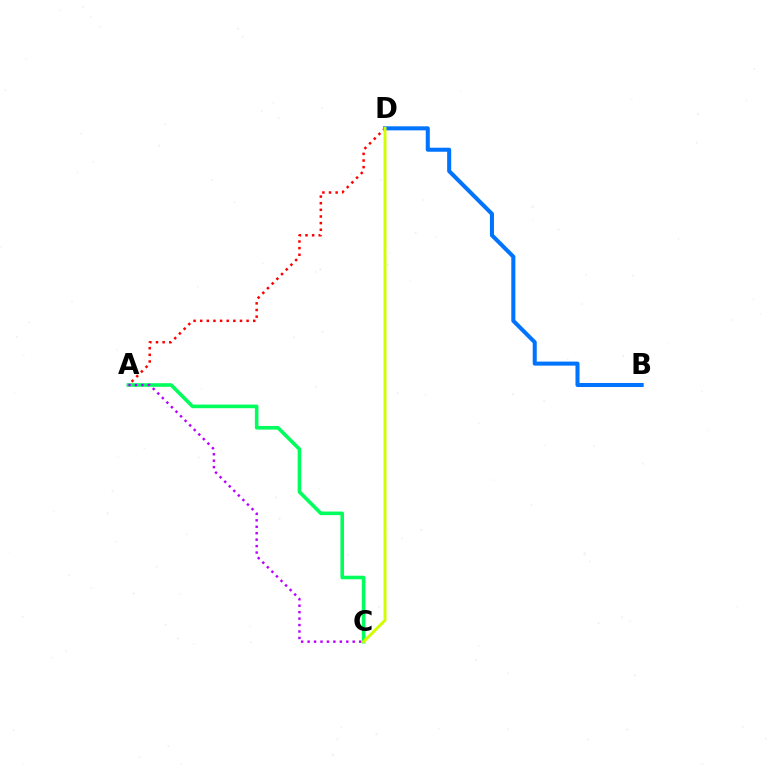{('A', 'D'): [{'color': '#ff0000', 'line_style': 'dotted', 'thickness': 1.8}], ('A', 'C'): [{'color': '#00ff5c', 'line_style': 'solid', 'thickness': 2.59}, {'color': '#b900ff', 'line_style': 'dotted', 'thickness': 1.75}], ('B', 'D'): [{'color': '#0074ff', 'line_style': 'solid', 'thickness': 2.91}], ('C', 'D'): [{'color': '#d1ff00', 'line_style': 'solid', 'thickness': 2.12}]}